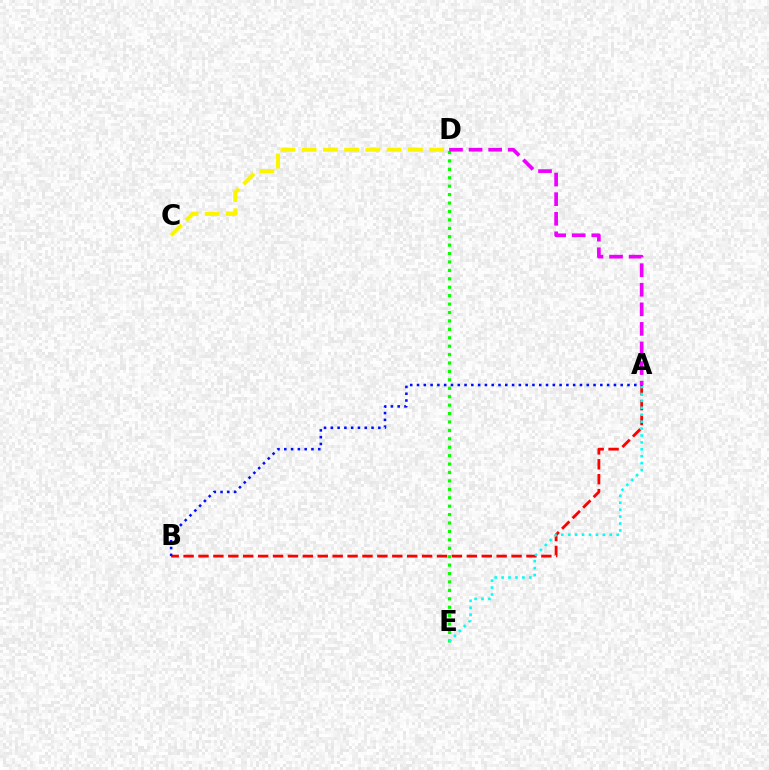{('A', 'B'): [{'color': '#ff0000', 'line_style': 'dashed', 'thickness': 2.03}, {'color': '#0010ff', 'line_style': 'dotted', 'thickness': 1.84}], ('D', 'E'): [{'color': '#08ff00', 'line_style': 'dotted', 'thickness': 2.29}], ('C', 'D'): [{'color': '#fcf500', 'line_style': 'dashed', 'thickness': 2.89}], ('A', 'E'): [{'color': '#00fff6', 'line_style': 'dotted', 'thickness': 1.88}], ('A', 'D'): [{'color': '#ee00ff', 'line_style': 'dashed', 'thickness': 2.66}]}